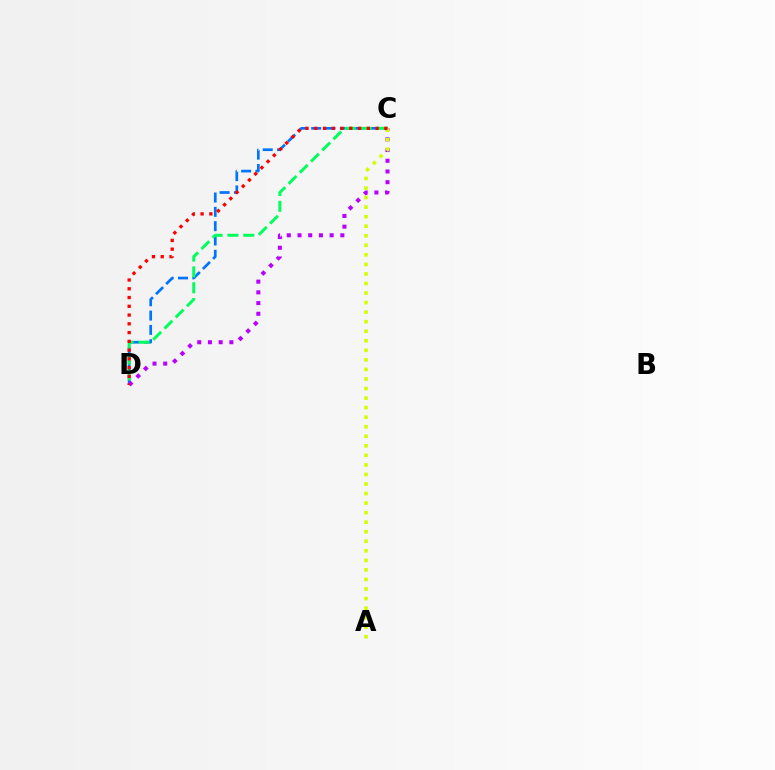{('C', 'D'): [{'color': '#0074ff', 'line_style': 'dashed', 'thickness': 1.95}, {'color': '#00ff5c', 'line_style': 'dashed', 'thickness': 2.15}, {'color': '#b900ff', 'line_style': 'dotted', 'thickness': 2.91}, {'color': '#ff0000', 'line_style': 'dotted', 'thickness': 2.38}], ('A', 'C'): [{'color': '#d1ff00', 'line_style': 'dotted', 'thickness': 2.59}]}